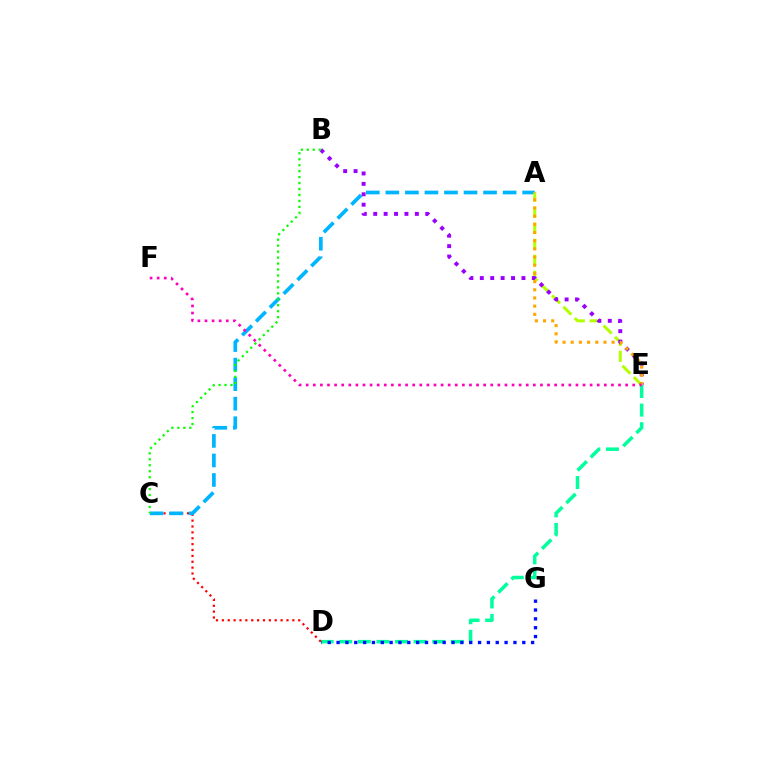{('D', 'E'): [{'color': '#00ff9d', 'line_style': 'dashed', 'thickness': 2.53}], ('C', 'D'): [{'color': '#ff0000', 'line_style': 'dotted', 'thickness': 1.6}], ('A', 'C'): [{'color': '#00b5ff', 'line_style': 'dashed', 'thickness': 2.65}], ('A', 'E'): [{'color': '#b3ff00', 'line_style': 'dashed', 'thickness': 2.17}, {'color': '#ffa500', 'line_style': 'dotted', 'thickness': 2.22}], ('B', 'E'): [{'color': '#9b00ff', 'line_style': 'dotted', 'thickness': 2.83}], ('D', 'G'): [{'color': '#0010ff', 'line_style': 'dotted', 'thickness': 2.4}], ('E', 'F'): [{'color': '#ff00bd', 'line_style': 'dotted', 'thickness': 1.93}], ('B', 'C'): [{'color': '#08ff00', 'line_style': 'dotted', 'thickness': 1.62}]}